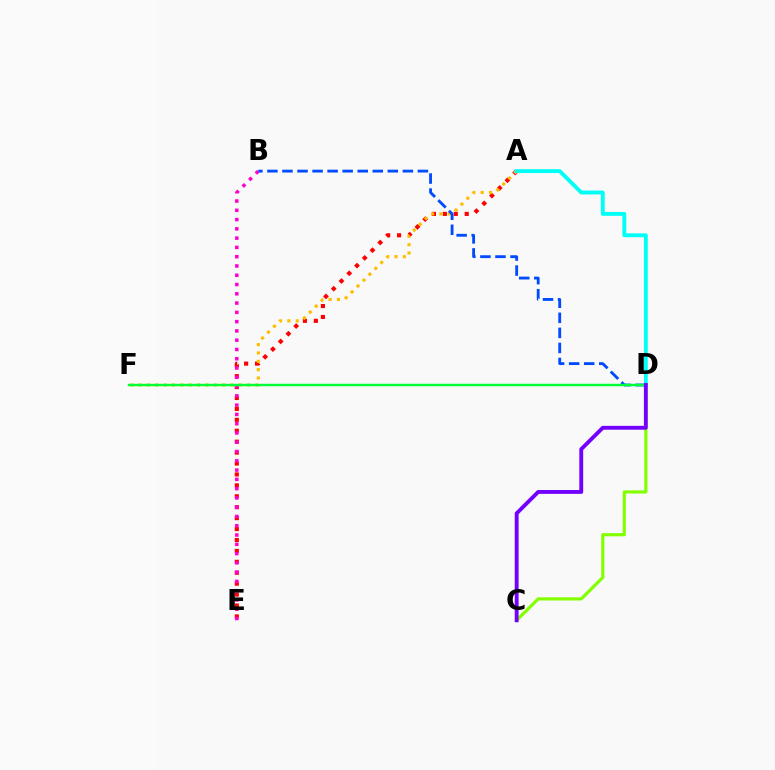{('A', 'E'): [{'color': '#ff0000', 'line_style': 'dotted', 'thickness': 2.97}], ('B', 'E'): [{'color': '#ff00cf', 'line_style': 'dotted', 'thickness': 2.52}], ('A', 'F'): [{'color': '#ffbd00', 'line_style': 'dotted', 'thickness': 2.27}], ('B', 'D'): [{'color': '#004bff', 'line_style': 'dashed', 'thickness': 2.04}], ('C', 'D'): [{'color': '#84ff00', 'line_style': 'solid', 'thickness': 2.29}, {'color': '#7200ff', 'line_style': 'solid', 'thickness': 2.78}], ('D', 'F'): [{'color': '#00ff39', 'line_style': 'solid', 'thickness': 1.75}], ('A', 'D'): [{'color': '#00fff6', 'line_style': 'solid', 'thickness': 2.79}]}